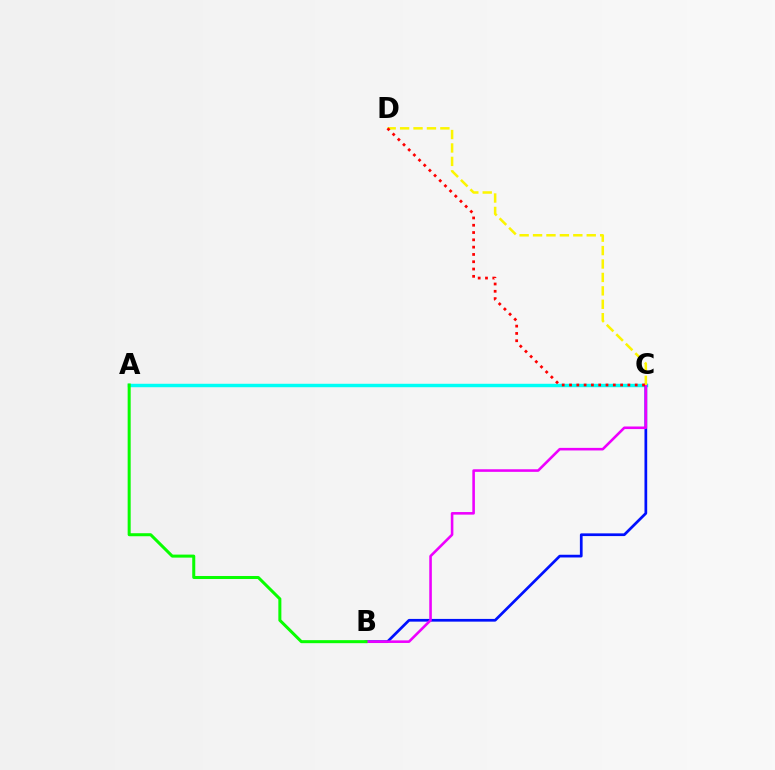{('A', 'C'): [{'color': '#00fff6', 'line_style': 'solid', 'thickness': 2.48}], ('B', 'C'): [{'color': '#0010ff', 'line_style': 'solid', 'thickness': 1.96}, {'color': '#ee00ff', 'line_style': 'solid', 'thickness': 1.86}], ('C', 'D'): [{'color': '#fcf500', 'line_style': 'dashed', 'thickness': 1.82}, {'color': '#ff0000', 'line_style': 'dotted', 'thickness': 1.98}], ('A', 'B'): [{'color': '#08ff00', 'line_style': 'solid', 'thickness': 2.18}]}